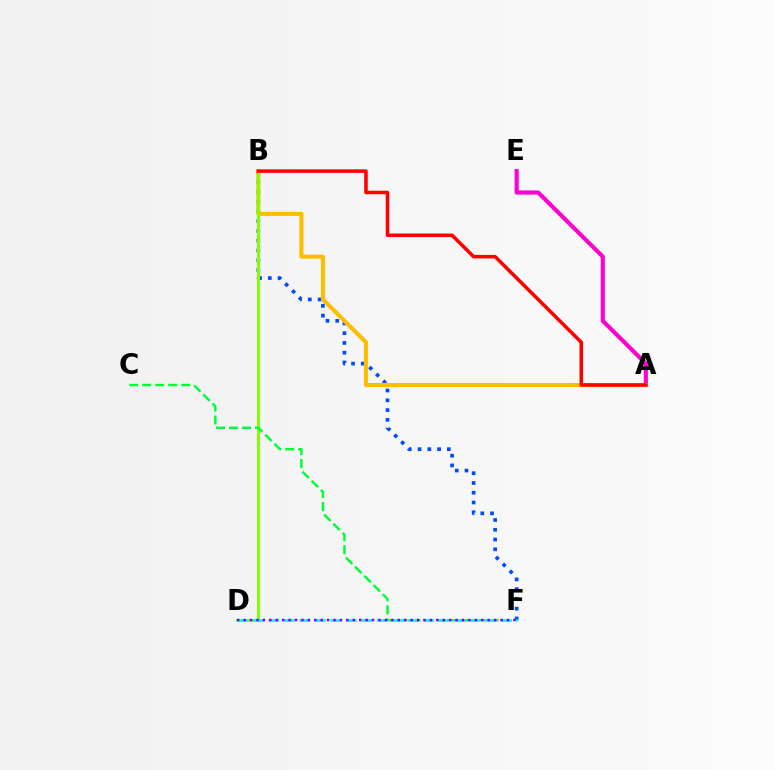{('A', 'E'): [{'color': '#ff00cf', 'line_style': 'solid', 'thickness': 2.97}], ('B', 'F'): [{'color': '#004bff', 'line_style': 'dotted', 'thickness': 2.65}], ('A', 'B'): [{'color': '#ffbd00', 'line_style': 'solid', 'thickness': 2.94}, {'color': '#ff0000', 'line_style': 'solid', 'thickness': 2.54}], ('B', 'D'): [{'color': '#84ff00', 'line_style': 'solid', 'thickness': 2.18}], ('C', 'F'): [{'color': '#00ff39', 'line_style': 'dashed', 'thickness': 1.77}], ('D', 'F'): [{'color': '#00fff6', 'line_style': 'dashed', 'thickness': 2.1}, {'color': '#7200ff', 'line_style': 'dotted', 'thickness': 1.74}]}